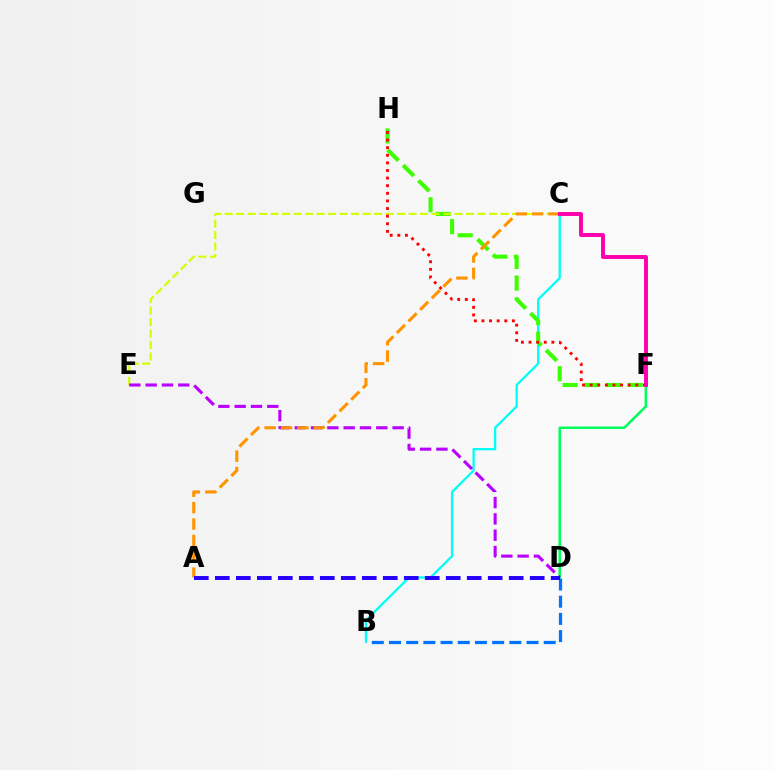{('B', 'C'): [{'color': '#00fff6', 'line_style': 'solid', 'thickness': 1.65}], ('F', 'H'): [{'color': '#3dff00', 'line_style': 'dashed', 'thickness': 2.95}, {'color': '#ff0000', 'line_style': 'dotted', 'thickness': 2.07}], ('B', 'D'): [{'color': '#0074ff', 'line_style': 'dashed', 'thickness': 2.34}], ('C', 'E'): [{'color': '#d1ff00', 'line_style': 'dashed', 'thickness': 1.56}], ('D', 'F'): [{'color': '#00ff5c', 'line_style': 'solid', 'thickness': 1.83}], ('D', 'E'): [{'color': '#b900ff', 'line_style': 'dashed', 'thickness': 2.21}], ('A', 'C'): [{'color': '#ff9400', 'line_style': 'dashed', 'thickness': 2.23}], ('C', 'F'): [{'color': '#ff00ac', 'line_style': 'solid', 'thickness': 2.82}], ('A', 'D'): [{'color': '#2500ff', 'line_style': 'dashed', 'thickness': 2.85}]}